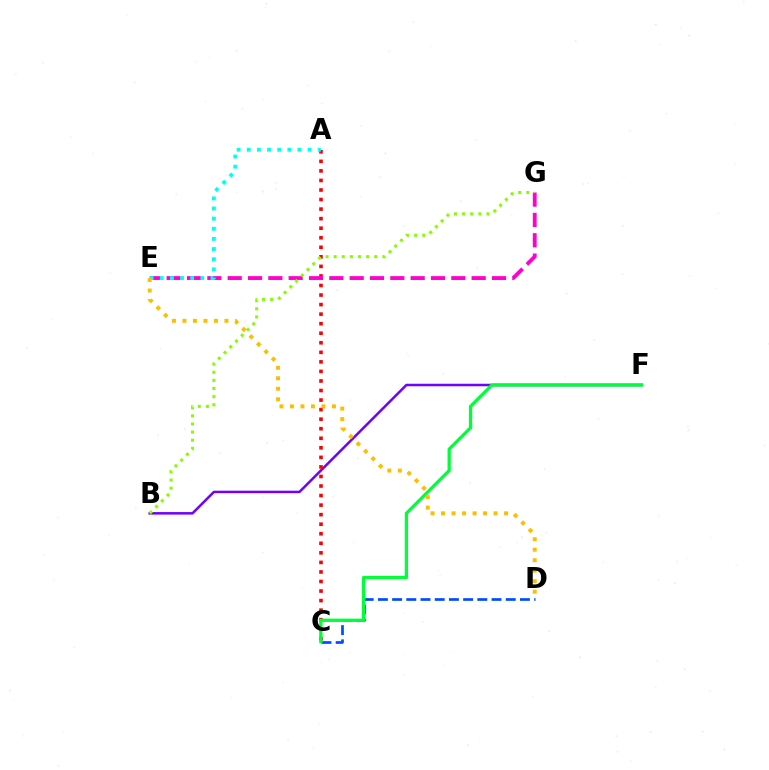{('B', 'F'): [{'color': '#7200ff', 'line_style': 'solid', 'thickness': 1.81}], ('A', 'C'): [{'color': '#ff0000', 'line_style': 'dotted', 'thickness': 2.59}], ('E', 'G'): [{'color': '#ff00cf', 'line_style': 'dashed', 'thickness': 2.76}], ('C', 'D'): [{'color': '#004bff', 'line_style': 'dashed', 'thickness': 1.93}], ('B', 'G'): [{'color': '#84ff00', 'line_style': 'dotted', 'thickness': 2.21}], ('A', 'E'): [{'color': '#00fff6', 'line_style': 'dotted', 'thickness': 2.75}], ('C', 'F'): [{'color': '#00ff39', 'line_style': 'solid', 'thickness': 2.36}], ('D', 'E'): [{'color': '#ffbd00', 'line_style': 'dotted', 'thickness': 2.85}]}